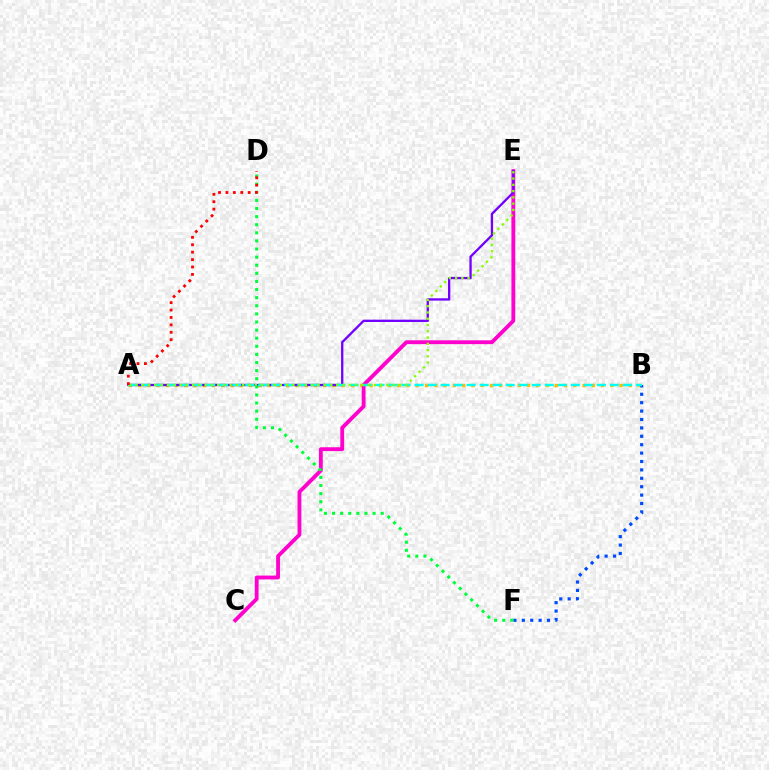{('A', 'B'): [{'color': '#ffbd00', 'line_style': 'dotted', 'thickness': 2.52}, {'color': '#00fff6', 'line_style': 'dashed', 'thickness': 1.77}], ('C', 'E'): [{'color': '#ff00cf', 'line_style': 'solid', 'thickness': 2.76}], ('A', 'E'): [{'color': '#7200ff', 'line_style': 'solid', 'thickness': 1.66}, {'color': '#84ff00', 'line_style': 'dotted', 'thickness': 1.7}], ('B', 'F'): [{'color': '#004bff', 'line_style': 'dotted', 'thickness': 2.28}], ('D', 'F'): [{'color': '#00ff39', 'line_style': 'dotted', 'thickness': 2.2}], ('A', 'D'): [{'color': '#ff0000', 'line_style': 'dotted', 'thickness': 2.01}]}